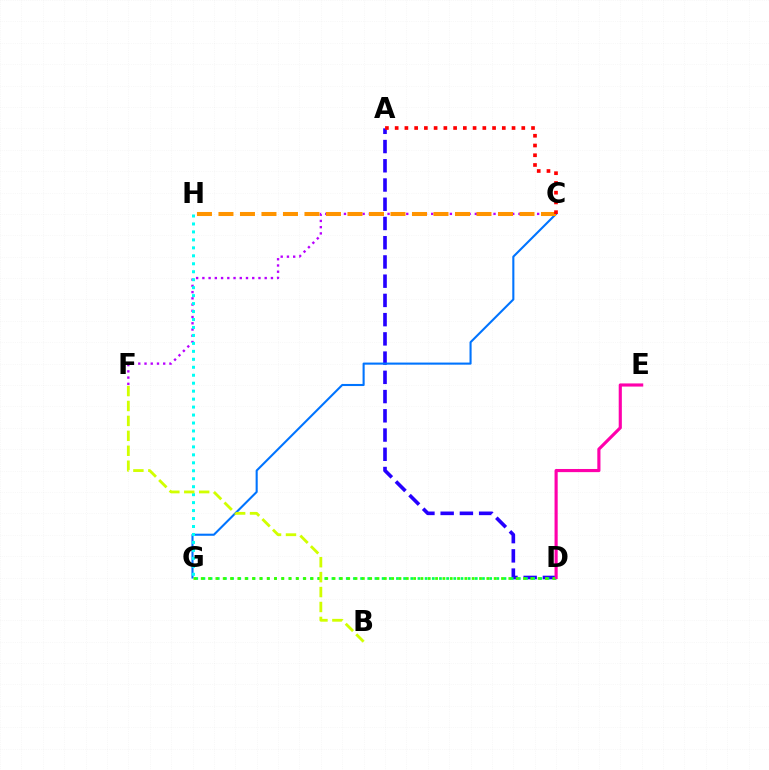{('C', 'F'): [{'color': '#b900ff', 'line_style': 'dotted', 'thickness': 1.69}], ('A', 'D'): [{'color': '#2500ff', 'line_style': 'dashed', 'thickness': 2.61}], ('C', 'G'): [{'color': '#0074ff', 'line_style': 'solid', 'thickness': 1.51}], ('D', 'G'): [{'color': '#00ff5c', 'line_style': 'dotted', 'thickness': 1.95}, {'color': '#3dff00', 'line_style': 'dotted', 'thickness': 1.99}], ('G', 'H'): [{'color': '#00fff6', 'line_style': 'dotted', 'thickness': 2.16}], ('C', 'H'): [{'color': '#ff9400', 'line_style': 'dashed', 'thickness': 2.92}], ('A', 'C'): [{'color': '#ff0000', 'line_style': 'dotted', 'thickness': 2.65}], ('D', 'E'): [{'color': '#ff00ac', 'line_style': 'solid', 'thickness': 2.26}], ('B', 'F'): [{'color': '#d1ff00', 'line_style': 'dashed', 'thickness': 2.03}]}